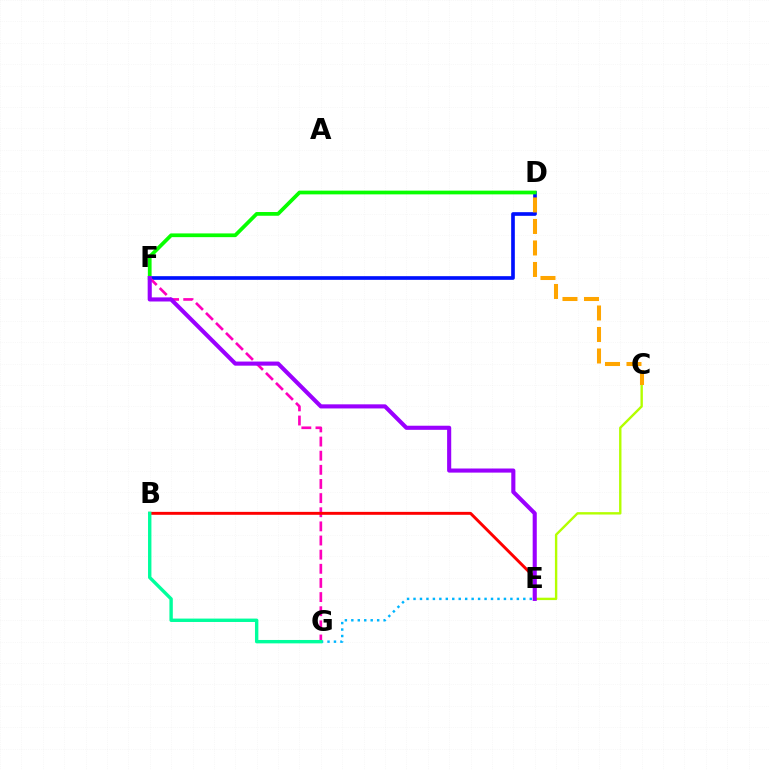{('D', 'F'): [{'color': '#0010ff', 'line_style': 'solid', 'thickness': 2.64}, {'color': '#08ff00', 'line_style': 'solid', 'thickness': 2.69}], ('C', 'E'): [{'color': '#b3ff00', 'line_style': 'solid', 'thickness': 1.72}], ('F', 'G'): [{'color': '#ff00bd', 'line_style': 'dashed', 'thickness': 1.92}], ('E', 'G'): [{'color': '#00b5ff', 'line_style': 'dotted', 'thickness': 1.75}], ('B', 'E'): [{'color': '#ff0000', 'line_style': 'solid', 'thickness': 2.11}], ('E', 'F'): [{'color': '#9b00ff', 'line_style': 'solid', 'thickness': 2.95}], ('B', 'G'): [{'color': '#00ff9d', 'line_style': 'solid', 'thickness': 2.44}], ('C', 'D'): [{'color': '#ffa500', 'line_style': 'dashed', 'thickness': 2.92}]}